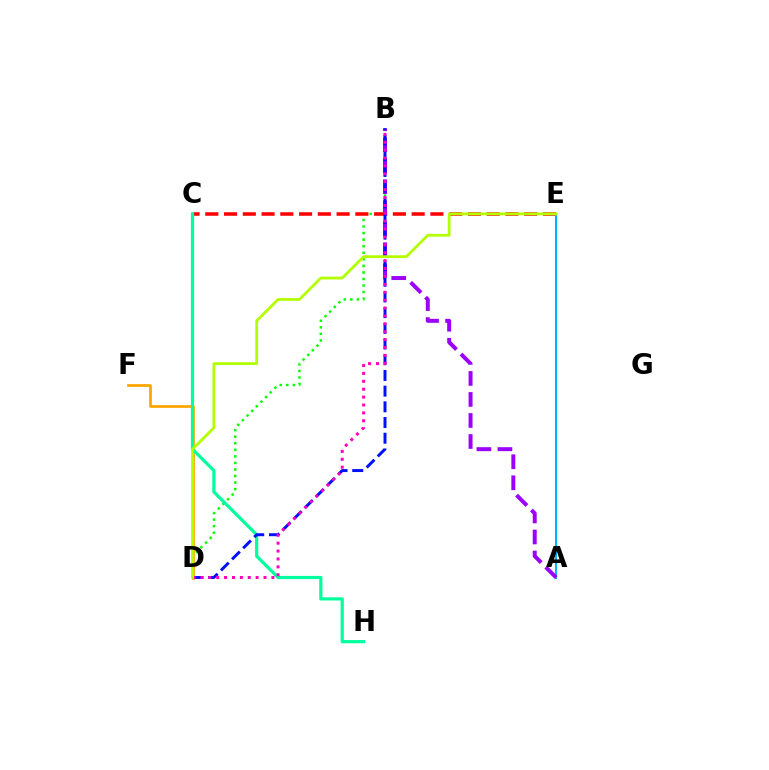{('D', 'F'): [{'color': '#ffa500', 'line_style': 'solid', 'thickness': 1.95}], ('B', 'D'): [{'color': '#08ff00', 'line_style': 'dotted', 'thickness': 1.78}, {'color': '#0010ff', 'line_style': 'dashed', 'thickness': 2.13}, {'color': '#ff00bd', 'line_style': 'dotted', 'thickness': 2.14}], ('C', 'E'): [{'color': '#ff0000', 'line_style': 'dashed', 'thickness': 2.55}], ('A', 'E'): [{'color': '#00b5ff', 'line_style': 'solid', 'thickness': 1.52}], ('C', 'H'): [{'color': '#00ff9d', 'line_style': 'solid', 'thickness': 2.3}], ('A', 'B'): [{'color': '#9b00ff', 'line_style': 'dashed', 'thickness': 2.86}], ('D', 'E'): [{'color': '#b3ff00', 'line_style': 'solid', 'thickness': 2.0}]}